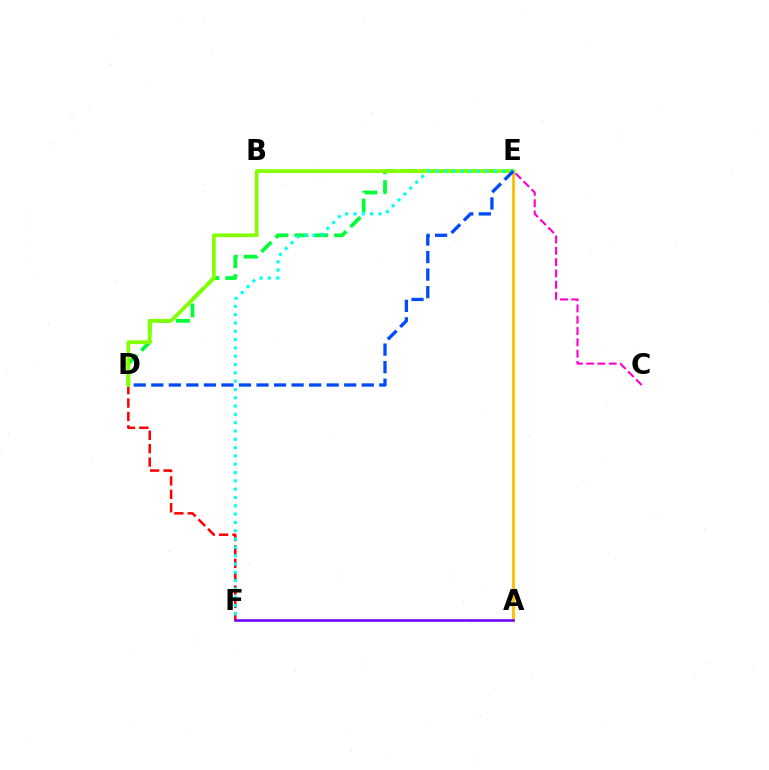{('D', 'E'): [{'color': '#00ff39', 'line_style': 'dashed', 'thickness': 2.7}, {'color': '#84ff00', 'line_style': 'solid', 'thickness': 2.68}, {'color': '#004bff', 'line_style': 'dashed', 'thickness': 2.38}], ('A', 'E'): [{'color': '#ffbd00', 'line_style': 'solid', 'thickness': 2.02}], ('D', 'F'): [{'color': '#ff0000', 'line_style': 'dashed', 'thickness': 1.82}], ('A', 'F'): [{'color': '#7200ff', 'line_style': 'solid', 'thickness': 1.84}], ('C', 'E'): [{'color': '#ff00cf', 'line_style': 'dashed', 'thickness': 1.53}], ('E', 'F'): [{'color': '#00fff6', 'line_style': 'dotted', 'thickness': 2.26}]}